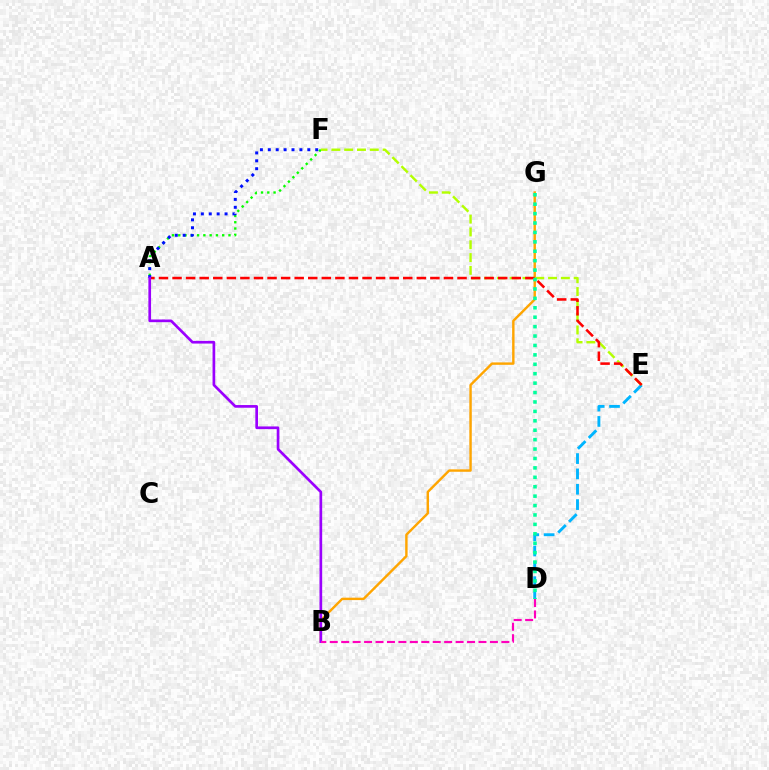{('D', 'E'): [{'color': '#00b5ff', 'line_style': 'dashed', 'thickness': 2.08}], ('A', 'F'): [{'color': '#08ff00', 'line_style': 'dotted', 'thickness': 1.71}, {'color': '#0010ff', 'line_style': 'dotted', 'thickness': 2.15}], ('B', 'G'): [{'color': '#ffa500', 'line_style': 'solid', 'thickness': 1.74}], ('E', 'F'): [{'color': '#b3ff00', 'line_style': 'dashed', 'thickness': 1.74}], ('A', 'E'): [{'color': '#ff0000', 'line_style': 'dashed', 'thickness': 1.84}], ('A', 'B'): [{'color': '#9b00ff', 'line_style': 'solid', 'thickness': 1.93}], ('D', 'G'): [{'color': '#00ff9d', 'line_style': 'dotted', 'thickness': 2.56}], ('B', 'D'): [{'color': '#ff00bd', 'line_style': 'dashed', 'thickness': 1.55}]}